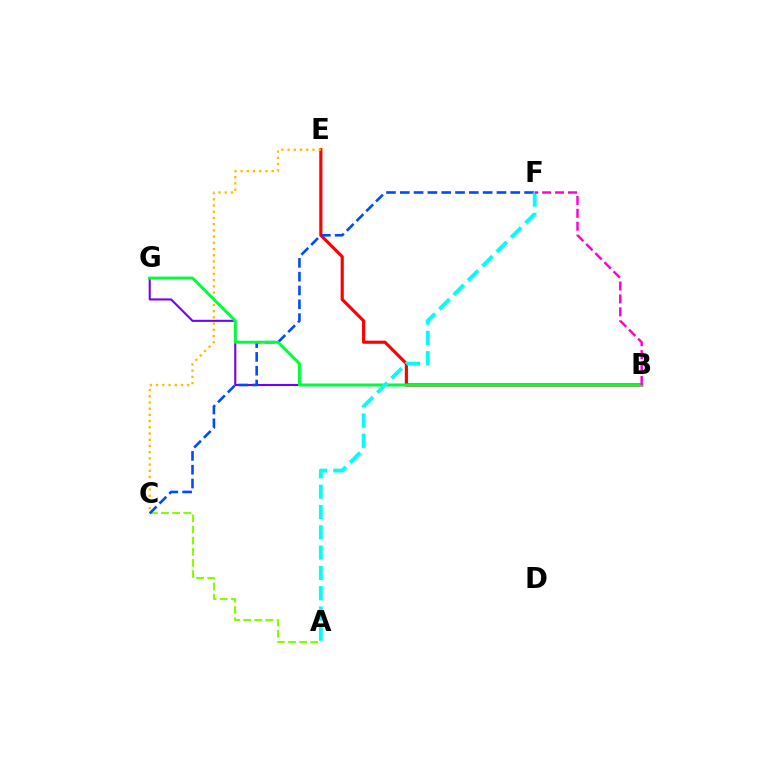{('B', 'G'): [{'color': '#7200ff', 'line_style': 'solid', 'thickness': 1.5}, {'color': '#00ff39', 'line_style': 'solid', 'thickness': 2.12}], ('B', 'E'): [{'color': '#ff0000', 'line_style': 'solid', 'thickness': 2.27}], ('C', 'E'): [{'color': '#ffbd00', 'line_style': 'dotted', 'thickness': 1.69}], ('A', 'C'): [{'color': '#84ff00', 'line_style': 'dashed', 'thickness': 1.51}], ('C', 'F'): [{'color': '#004bff', 'line_style': 'dashed', 'thickness': 1.88}], ('A', 'F'): [{'color': '#00fff6', 'line_style': 'dashed', 'thickness': 2.76}], ('B', 'F'): [{'color': '#ff00cf', 'line_style': 'dashed', 'thickness': 1.75}]}